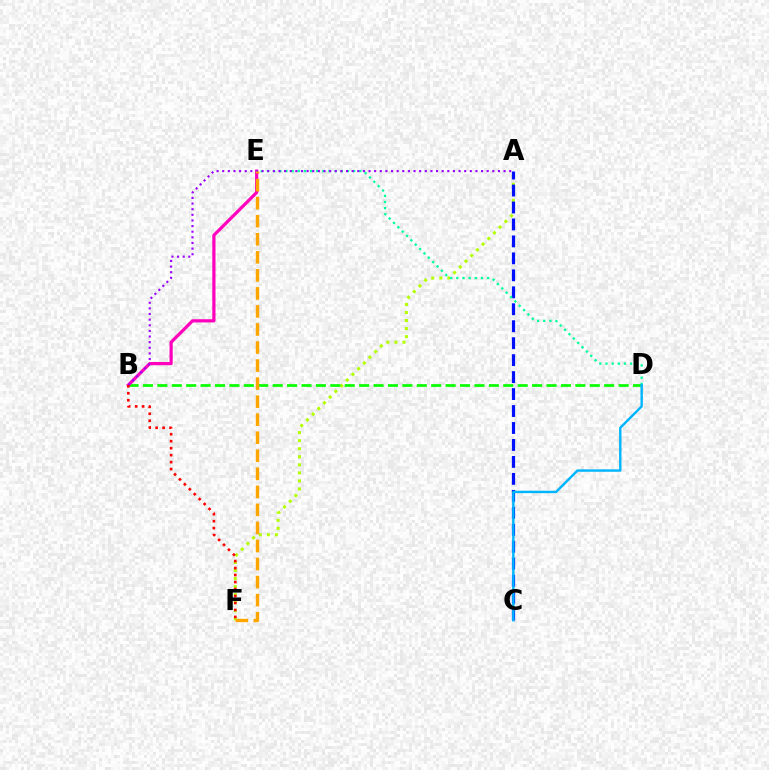{('A', 'F'): [{'color': '#b3ff00', 'line_style': 'dotted', 'thickness': 2.19}], ('B', 'D'): [{'color': '#08ff00', 'line_style': 'dashed', 'thickness': 1.96}], ('A', 'C'): [{'color': '#0010ff', 'line_style': 'dashed', 'thickness': 2.3}], ('D', 'E'): [{'color': '#00ff9d', 'line_style': 'dotted', 'thickness': 1.67}], ('B', 'E'): [{'color': '#ff00bd', 'line_style': 'solid', 'thickness': 2.31}], ('A', 'B'): [{'color': '#9b00ff', 'line_style': 'dotted', 'thickness': 1.53}], ('B', 'F'): [{'color': '#ff0000', 'line_style': 'dotted', 'thickness': 1.9}], ('C', 'D'): [{'color': '#00b5ff', 'line_style': 'solid', 'thickness': 1.73}], ('E', 'F'): [{'color': '#ffa500', 'line_style': 'dashed', 'thickness': 2.45}]}